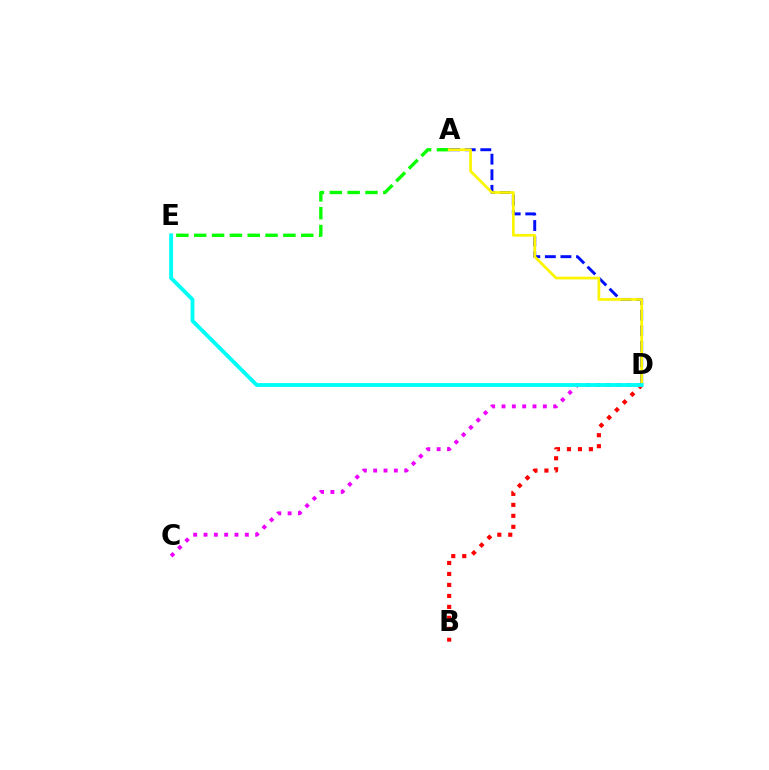{('A', 'E'): [{'color': '#08ff00', 'line_style': 'dashed', 'thickness': 2.42}], ('B', 'D'): [{'color': '#ff0000', 'line_style': 'dotted', 'thickness': 2.98}], ('A', 'D'): [{'color': '#0010ff', 'line_style': 'dashed', 'thickness': 2.12}, {'color': '#fcf500', 'line_style': 'solid', 'thickness': 1.95}], ('C', 'D'): [{'color': '#ee00ff', 'line_style': 'dotted', 'thickness': 2.81}], ('D', 'E'): [{'color': '#00fff6', 'line_style': 'solid', 'thickness': 2.78}]}